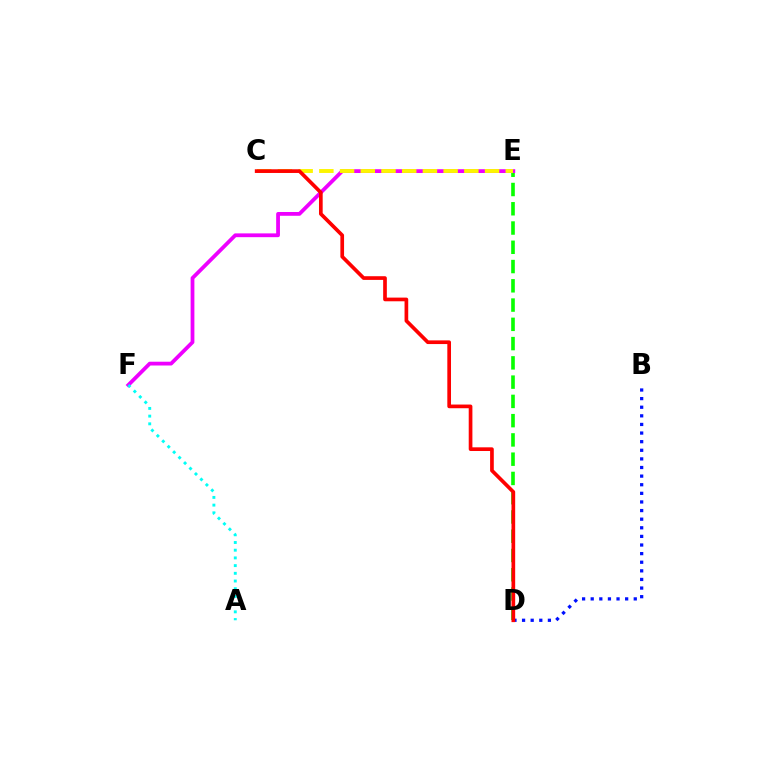{('D', 'E'): [{'color': '#08ff00', 'line_style': 'dashed', 'thickness': 2.62}], ('E', 'F'): [{'color': '#ee00ff', 'line_style': 'solid', 'thickness': 2.72}], ('C', 'E'): [{'color': '#fcf500', 'line_style': 'dashed', 'thickness': 2.81}], ('B', 'D'): [{'color': '#0010ff', 'line_style': 'dotted', 'thickness': 2.34}], ('A', 'F'): [{'color': '#00fff6', 'line_style': 'dotted', 'thickness': 2.09}], ('C', 'D'): [{'color': '#ff0000', 'line_style': 'solid', 'thickness': 2.65}]}